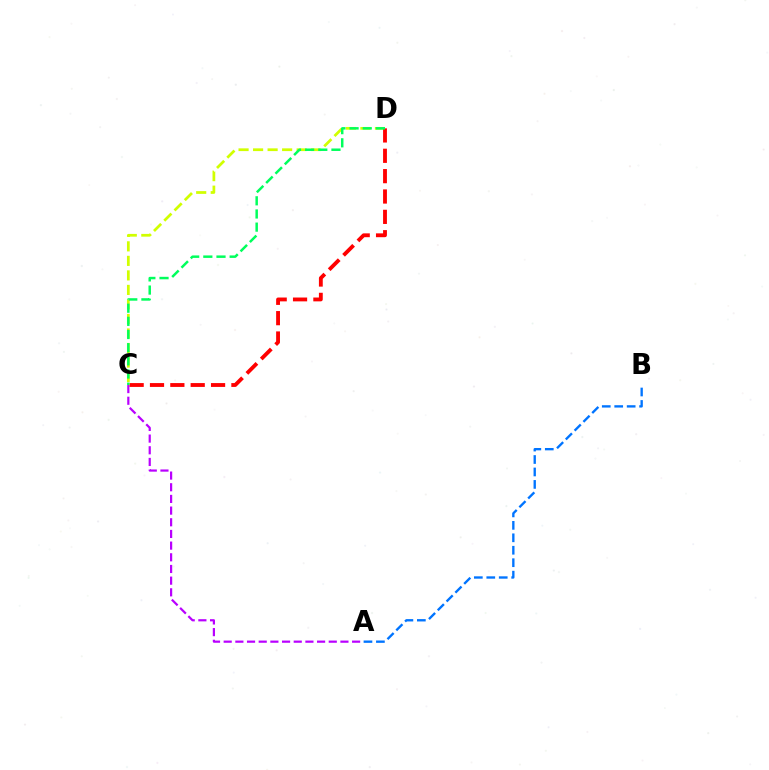{('C', 'D'): [{'color': '#d1ff00', 'line_style': 'dashed', 'thickness': 1.97}, {'color': '#ff0000', 'line_style': 'dashed', 'thickness': 2.77}, {'color': '#00ff5c', 'line_style': 'dashed', 'thickness': 1.79}], ('A', 'B'): [{'color': '#0074ff', 'line_style': 'dashed', 'thickness': 1.69}], ('A', 'C'): [{'color': '#b900ff', 'line_style': 'dashed', 'thickness': 1.59}]}